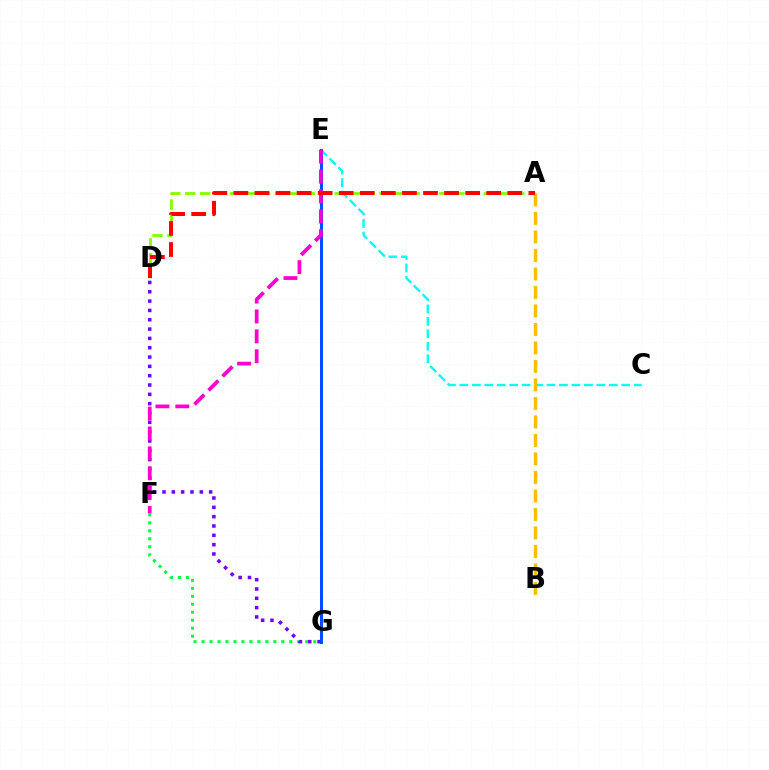{('C', 'E'): [{'color': '#00fff6', 'line_style': 'dashed', 'thickness': 1.69}], ('A', 'B'): [{'color': '#ffbd00', 'line_style': 'dashed', 'thickness': 2.51}], ('F', 'G'): [{'color': '#00ff39', 'line_style': 'dotted', 'thickness': 2.17}], ('D', 'G'): [{'color': '#7200ff', 'line_style': 'dotted', 'thickness': 2.53}], ('A', 'D'): [{'color': '#84ff00', 'line_style': 'dashed', 'thickness': 2.03}, {'color': '#ff0000', 'line_style': 'dashed', 'thickness': 2.86}], ('E', 'G'): [{'color': '#004bff', 'line_style': 'solid', 'thickness': 2.15}], ('E', 'F'): [{'color': '#ff00cf', 'line_style': 'dashed', 'thickness': 2.7}]}